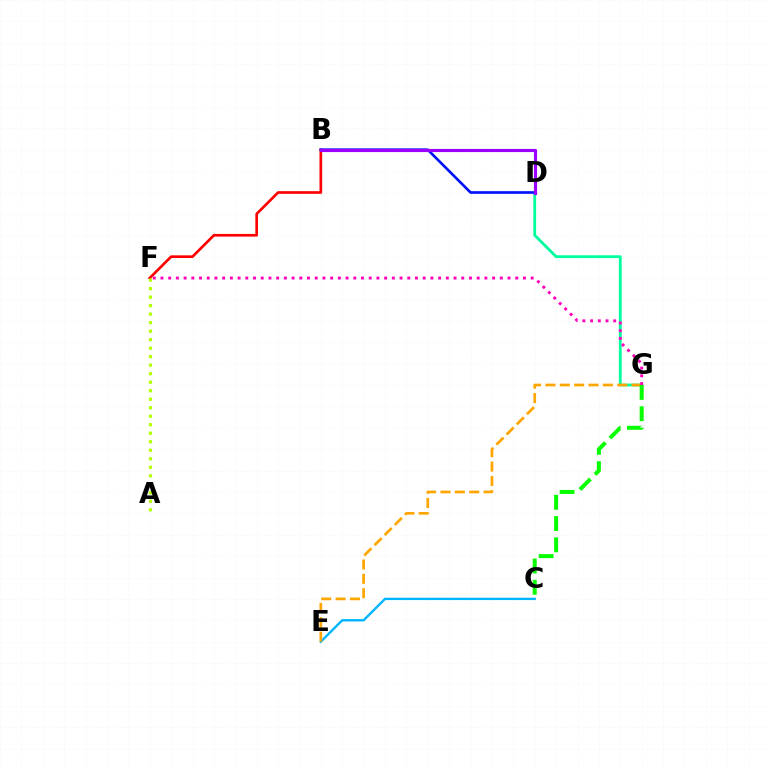{('C', 'E'): [{'color': '#00b5ff', 'line_style': 'solid', 'thickness': 1.7}], ('D', 'G'): [{'color': '#00ff9d', 'line_style': 'solid', 'thickness': 2.02}], ('E', 'G'): [{'color': '#ffa500', 'line_style': 'dashed', 'thickness': 1.95}], ('B', 'F'): [{'color': '#ff0000', 'line_style': 'solid', 'thickness': 1.92}], ('A', 'F'): [{'color': '#b3ff00', 'line_style': 'dotted', 'thickness': 2.31}], ('C', 'G'): [{'color': '#08ff00', 'line_style': 'dashed', 'thickness': 2.89}], ('B', 'D'): [{'color': '#0010ff', 'line_style': 'solid', 'thickness': 1.91}, {'color': '#9b00ff', 'line_style': 'solid', 'thickness': 2.27}], ('F', 'G'): [{'color': '#ff00bd', 'line_style': 'dotted', 'thickness': 2.1}]}